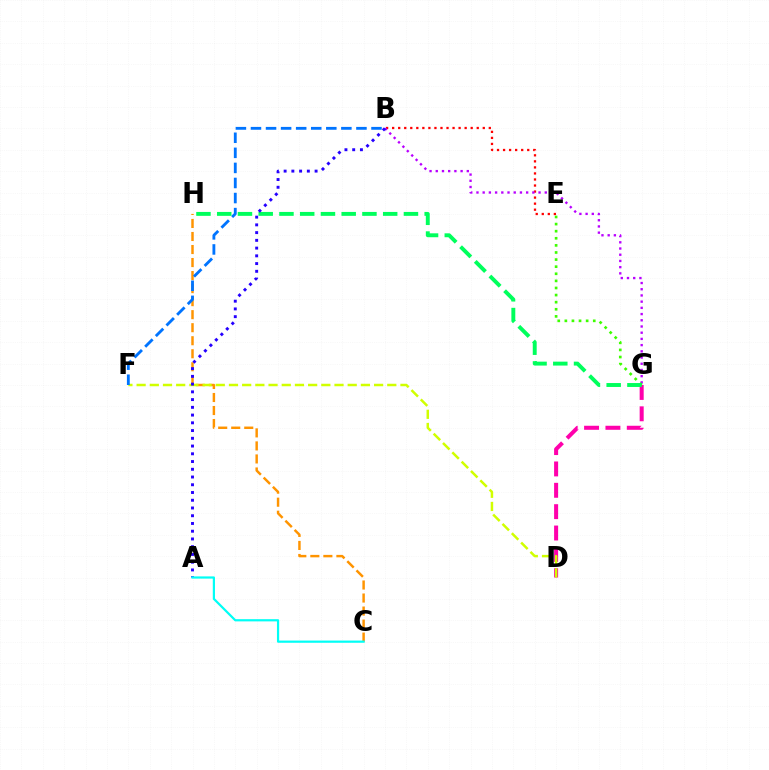{('B', 'E'): [{'color': '#ff0000', 'line_style': 'dotted', 'thickness': 1.64}], ('D', 'G'): [{'color': '#ff00ac', 'line_style': 'dashed', 'thickness': 2.9}], ('B', 'G'): [{'color': '#b900ff', 'line_style': 'dotted', 'thickness': 1.69}], ('C', 'H'): [{'color': '#ff9400', 'line_style': 'dashed', 'thickness': 1.77}], ('D', 'F'): [{'color': '#d1ff00', 'line_style': 'dashed', 'thickness': 1.79}], ('E', 'G'): [{'color': '#3dff00', 'line_style': 'dotted', 'thickness': 1.93}], ('B', 'F'): [{'color': '#0074ff', 'line_style': 'dashed', 'thickness': 2.05}], ('G', 'H'): [{'color': '#00ff5c', 'line_style': 'dashed', 'thickness': 2.82}], ('A', 'B'): [{'color': '#2500ff', 'line_style': 'dotted', 'thickness': 2.1}], ('A', 'C'): [{'color': '#00fff6', 'line_style': 'solid', 'thickness': 1.59}]}